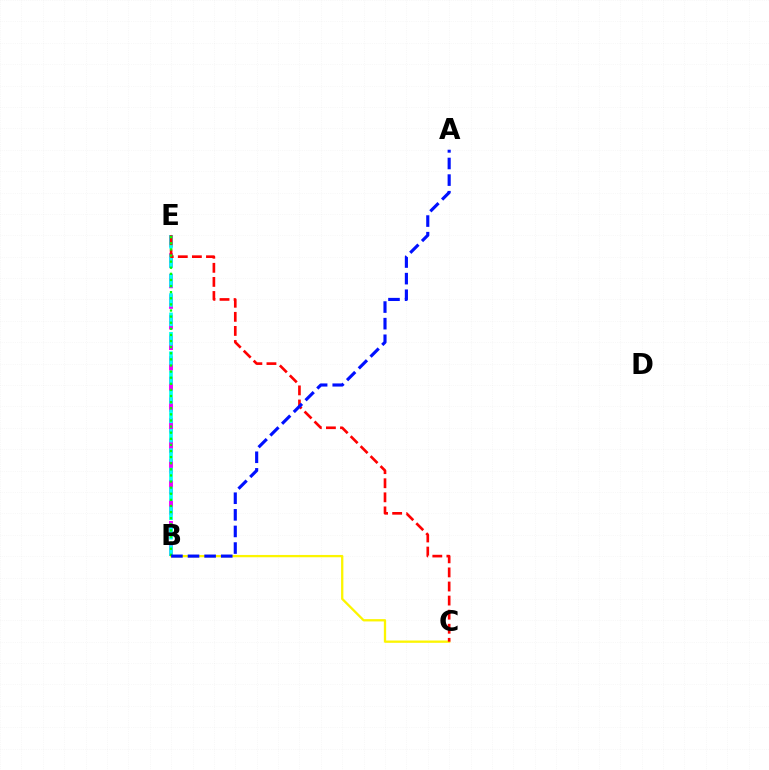{('B', 'E'): [{'color': '#ee00ff', 'line_style': 'dashed', 'thickness': 2.8}, {'color': '#00fff6', 'line_style': 'dashed', 'thickness': 2.63}, {'color': '#08ff00', 'line_style': 'dotted', 'thickness': 1.66}], ('B', 'C'): [{'color': '#fcf500', 'line_style': 'solid', 'thickness': 1.66}], ('C', 'E'): [{'color': '#ff0000', 'line_style': 'dashed', 'thickness': 1.91}], ('A', 'B'): [{'color': '#0010ff', 'line_style': 'dashed', 'thickness': 2.26}]}